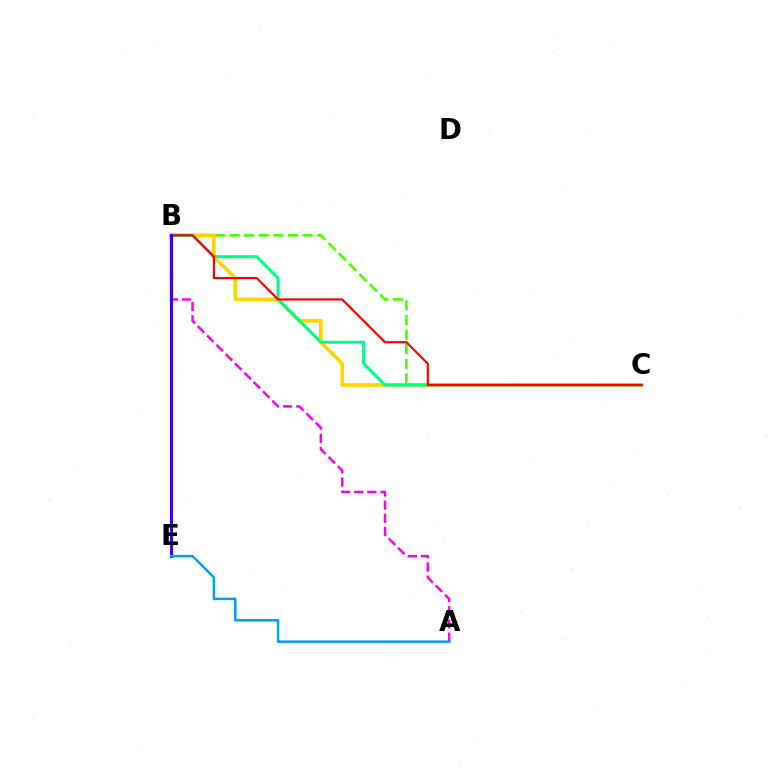{('B', 'C'): [{'color': '#4fff00', 'line_style': 'dashed', 'thickness': 1.98}, {'color': '#ffd500', 'line_style': 'solid', 'thickness': 2.64}, {'color': '#00ff86', 'line_style': 'solid', 'thickness': 2.17}, {'color': '#ff0000', 'line_style': 'solid', 'thickness': 1.57}], ('A', 'B'): [{'color': '#ff00ed', 'line_style': 'dashed', 'thickness': 1.79}], ('B', 'E'): [{'color': '#3700ff', 'line_style': 'solid', 'thickness': 2.23}], ('A', 'E'): [{'color': '#009eff', 'line_style': 'solid', 'thickness': 1.78}]}